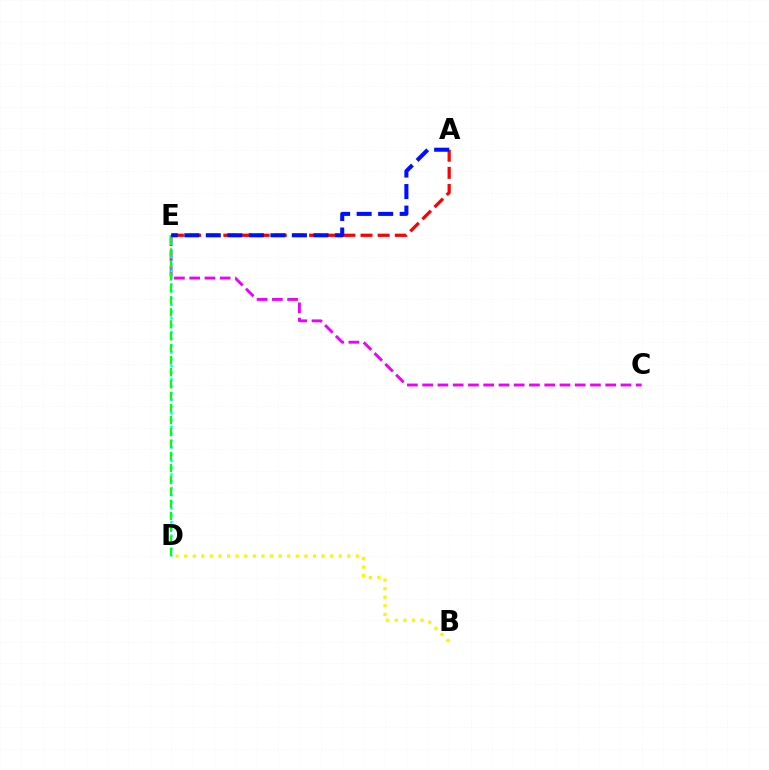{('A', 'E'): [{'color': '#ff0000', 'line_style': 'dashed', 'thickness': 2.33}, {'color': '#0010ff', 'line_style': 'dashed', 'thickness': 2.92}], ('C', 'E'): [{'color': '#ee00ff', 'line_style': 'dashed', 'thickness': 2.07}], ('D', 'E'): [{'color': '#00fff6', 'line_style': 'dotted', 'thickness': 1.85}, {'color': '#08ff00', 'line_style': 'dashed', 'thickness': 1.63}], ('B', 'D'): [{'color': '#fcf500', 'line_style': 'dotted', 'thickness': 2.33}]}